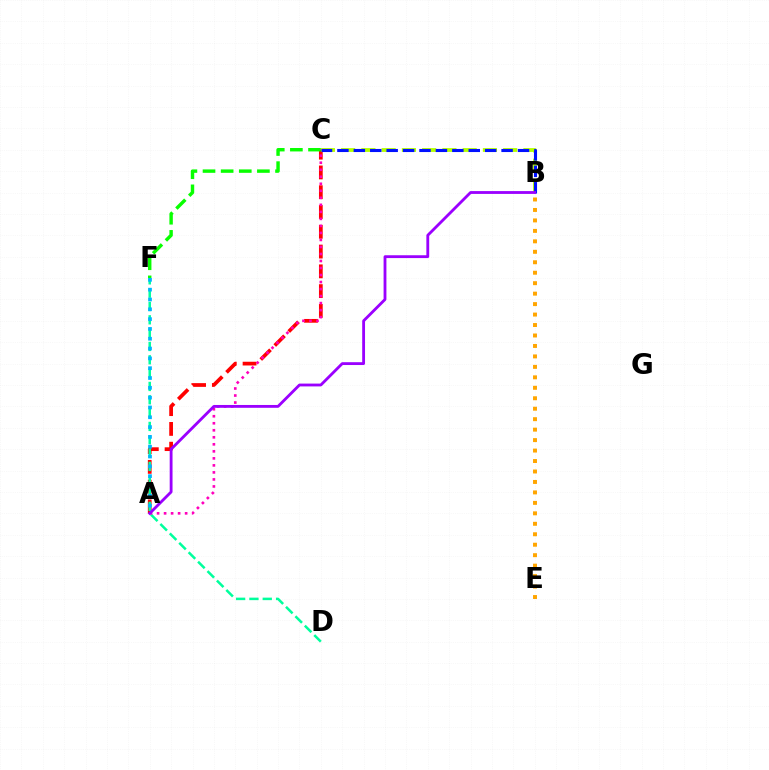{('A', 'C'): [{'color': '#ff0000', 'line_style': 'dashed', 'thickness': 2.69}, {'color': '#ff00bd', 'line_style': 'dotted', 'thickness': 1.91}], ('B', 'C'): [{'color': '#b3ff00', 'line_style': 'dashed', 'thickness': 2.75}, {'color': '#0010ff', 'line_style': 'dashed', 'thickness': 2.23}], ('D', 'F'): [{'color': '#00ff9d', 'line_style': 'dashed', 'thickness': 1.81}], ('B', 'E'): [{'color': '#ffa500', 'line_style': 'dotted', 'thickness': 2.84}], ('C', 'F'): [{'color': '#08ff00', 'line_style': 'dashed', 'thickness': 2.46}], ('A', 'F'): [{'color': '#00b5ff', 'line_style': 'dotted', 'thickness': 2.67}], ('A', 'B'): [{'color': '#9b00ff', 'line_style': 'solid', 'thickness': 2.04}]}